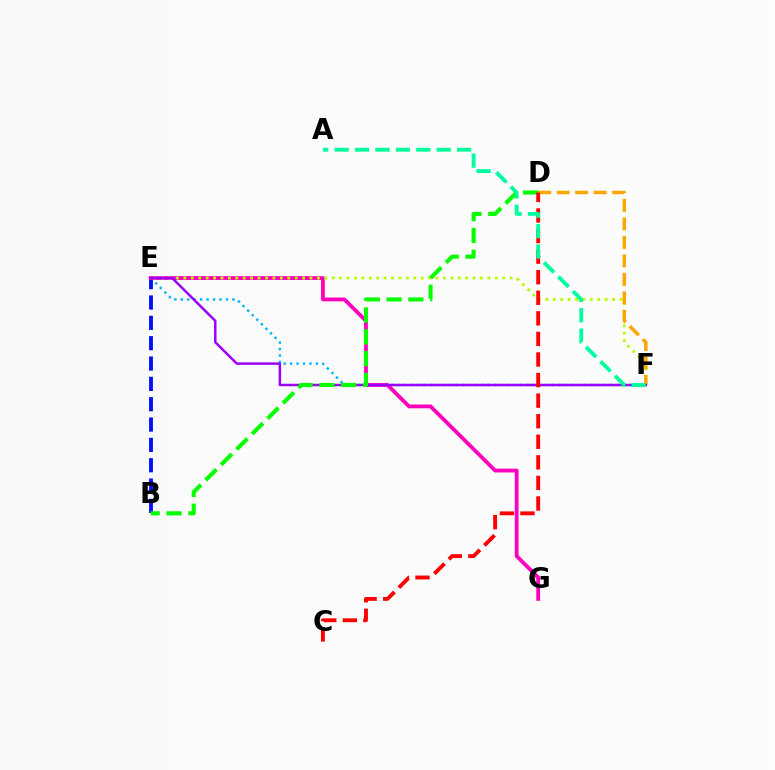{('E', 'F'): [{'color': '#00b5ff', 'line_style': 'dotted', 'thickness': 1.75}, {'color': '#b3ff00', 'line_style': 'dotted', 'thickness': 2.01}, {'color': '#9b00ff', 'line_style': 'solid', 'thickness': 1.78}], ('B', 'E'): [{'color': '#0010ff', 'line_style': 'dashed', 'thickness': 2.76}], ('E', 'G'): [{'color': '#ff00bd', 'line_style': 'solid', 'thickness': 2.75}], ('D', 'F'): [{'color': '#ffa500', 'line_style': 'dashed', 'thickness': 2.51}], ('B', 'D'): [{'color': '#08ff00', 'line_style': 'dashed', 'thickness': 2.97}], ('C', 'D'): [{'color': '#ff0000', 'line_style': 'dashed', 'thickness': 2.79}], ('A', 'F'): [{'color': '#00ff9d', 'line_style': 'dashed', 'thickness': 2.77}]}